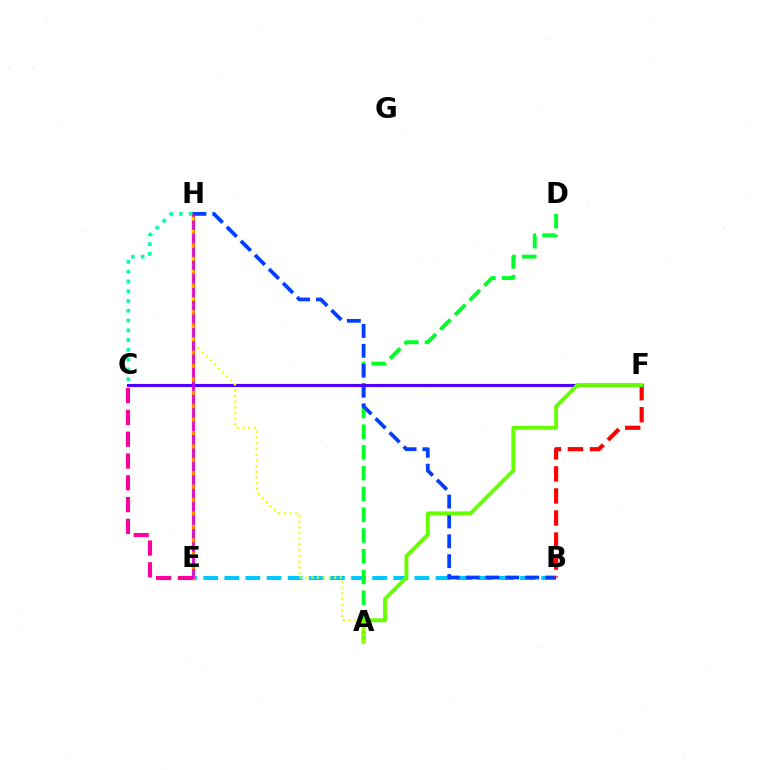{('B', 'E'): [{'color': '#00c7ff', 'line_style': 'dashed', 'thickness': 2.87}], ('A', 'D'): [{'color': '#00ff27', 'line_style': 'dashed', 'thickness': 2.82}], ('E', 'H'): [{'color': '#ff8800', 'line_style': 'solid', 'thickness': 2.47}, {'color': '#d600ff', 'line_style': 'dashed', 'thickness': 1.82}], ('C', 'H'): [{'color': '#00ffaf', 'line_style': 'dotted', 'thickness': 2.66}], ('B', 'H'): [{'color': '#003fff', 'line_style': 'dashed', 'thickness': 2.7}], ('B', 'F'): [{'color': '#ff0000', 'line_style': 'dashed', 'thickness': 2.99}], ('C', 'F'): [{'color': '#4f00ff', 'line_style': 'solid', 'thickness': 2.24}], ('A', 'F'): [{'color': '#66ff00', 'line_style': 'solid', 'thickness': 2.78}], ('C', 'E'): [{'color': '#ff00a0', 'line_style': 'dashed', 'thickness': 2.96}], ('A', 'H'): [{'color': '#eeff00', 'line_style': 'dotted', 'thickness': 1.55}]}